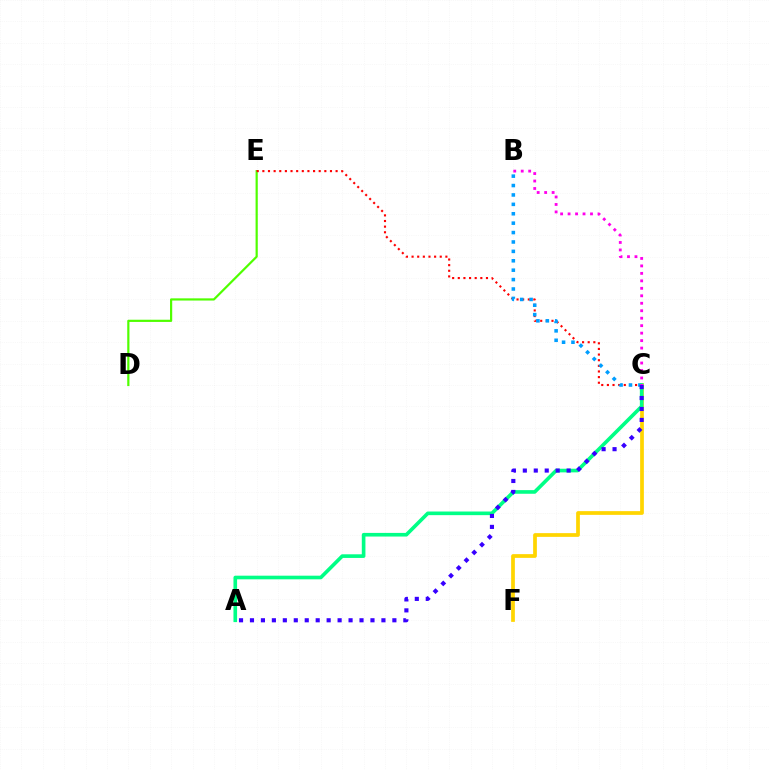{('D', 'E'): [{'color': '#4fff00', 'line_style': 'solid', 'thickness': 1.58}], ('C', 'E'): [{'color': '#ff0000', 'line_style': 'dotted', 'thickness': 1.53}], ('C', 'F'): [{'color': '#ffd500', 'line_style': 'solid', 'thickness': 2.68}], ('B', 'C'): [{'color': '#009eff', 'line_style': 'dotted', 'thickness': 2.56}, {'color': '#ff00ed', 'line_style': 'dotted', 'thickness': 2.03}], ('A', 'C'): [{'color': '#00ff86', 'line_style': 'solid', 'thickness': 2.62}, {'color': '#3700ff', 'line_style': 'dotted', 'thickness': 2.98}]}